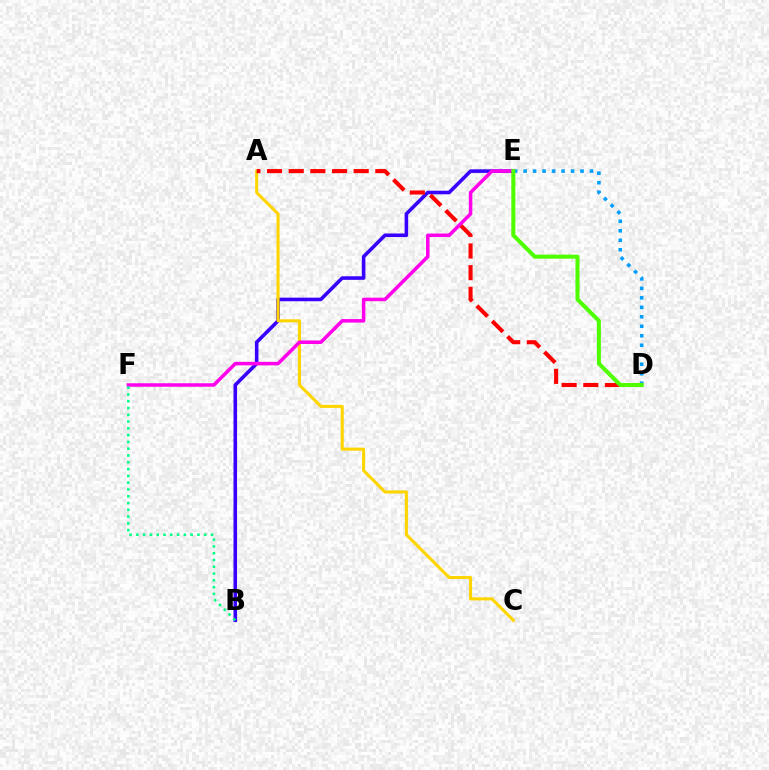{('B', 'E'): [{'color': '#3700ff', 'line_style': 'solid', 'thickness': 2.58}], ('A', 'C'): [{'color': '#ffd500', 'line_style': 'solid', 'thickness': 2.2}], ('E', 'F'): [{'color': '#ff00ed', 'line_style': 'solid', 'thickness': 2.53}], ('D', 'E'): [{'color': '#009eff', 'line_style': 'dotted', 'thickness': 2.58}, {'color': '#4fff00', 'line_style': 'solid', 'thickness': 2.91}], ('B', 'F'): [{'color': '#00ff86', 'line_style': 'dotted', 'thickness': 1.84}], ('A', 'D'): [{'color': '#ff0000', 'line_style': 'dashed', 'thickness': 2.94}]}